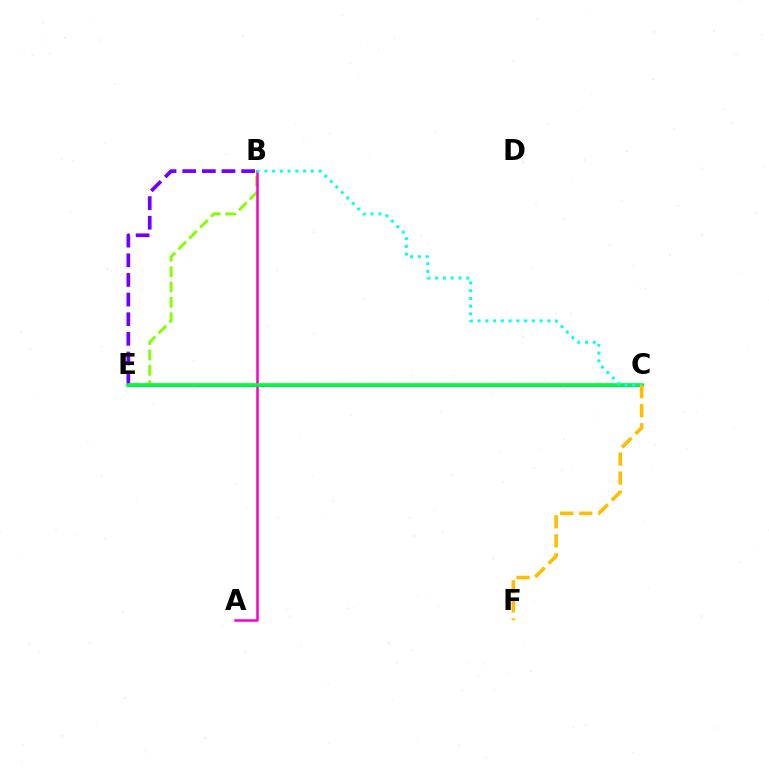{('B', 'E'): [{'color': '#7200ff', 'line_style': 'dashed', 'thickness': 2.67}, {'color': '#84ff00', 'line_style': 'dashed', 'thickness': 2.09}], ('A', 'B'): [{'color': '#ff00cf', 'line_style': 'solid', 'thickness': 1.83}], ('C', 'E'): [{'color': '#ff0000', 'line_style': 'dashed', 'thickness': 1.62}, {'color': '#004bff', 'line_style': 'solid', 'thickness': 1.9}, {'color': '#00ff39', 'line_style': 'solid', 'thickness': 2.61}], ('B', 'C'): [{'color': '#00fff6', 'line_style': 'dotted', 'thickness': 2.1}], ('C', 'F'): [{'color': '#ffbd00', 'line_style': 'dashed', 'thickness': 2.59}]}